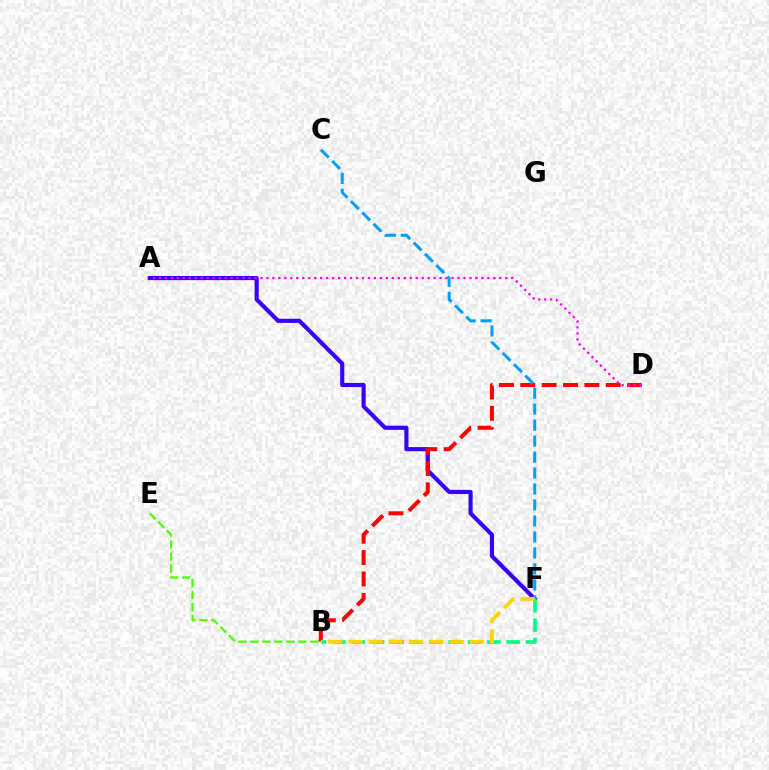{('A', 'F'): [{'color': '#3700ff', 'line_style': 'solid', 'thickness': 2.98}], ('B', 'D'): [{'color': '#ff0000', 'line_style': 'dashed', 'thickness': 2.9}], ('B', 'E'): [{'color': '#4fff00', 'line_style': 'dashed', 'thickness': 1.63}], ('A', 'D'): [{'color': '#ff00ed', 'line_style': 'dotted', 'thickness': 1.62}], ('C', 'F'): [{'color': '#009eff', 'line_style': 'dashed', 'thickness': 2.17}], ('B', 'F'): [{'color': '#00ff86', 'line_style': 'dashed', 'thickness': 2.63}, {'color': '#ffd500', 'line_style': 'dashed', 'thickness': 2.75}]}